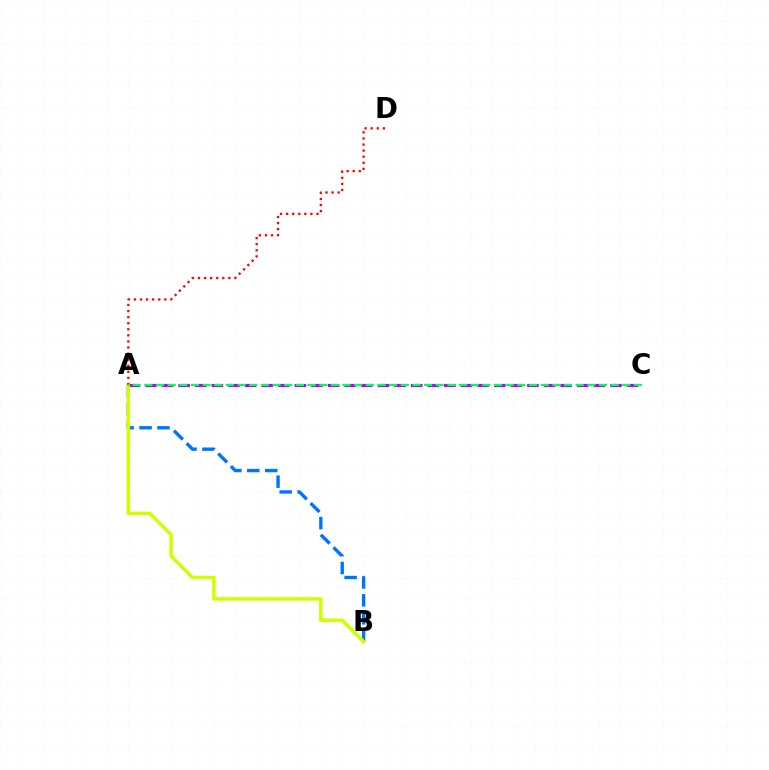{('A', 'C'): [{'color': '#b900ff', 'line_style': 'dashed', 'thickness': 2.26}, {'color': '#00ff5c', 'line_style': 'dashed', 'thickness': 1.58}], ('A', 'B'): [{'color': '#0074ff', 'line_style': 'dashed', 'thickness': 2.43}, {'color': '#d1ff00', 'line_style': 'solid', 'thickness': 2.53}], ('A', 'D'): [{'color': '#ff0000', 'line_style': 'dotted', 'thickness': 1.65}]}